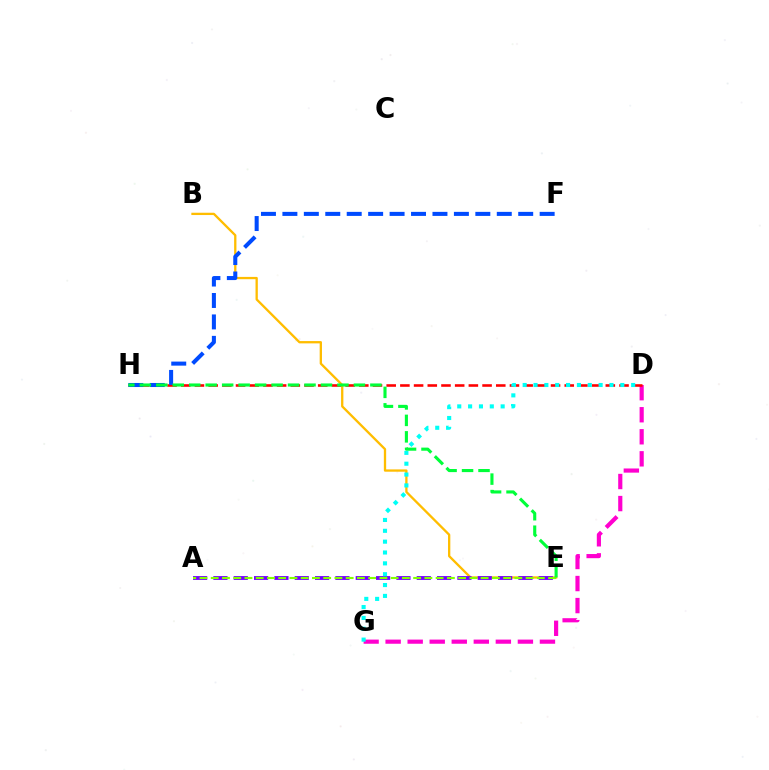{('B', 'E'): [{'color': '#ffbd00', 'line_style': 'solid', 'thickness': 1.66}], ('A', 'E'): [{'color': '#7200ff', 'line_style': 'dashed', 'thickness': 2.76}, {'color': '#84ff00', 'line_style': 'dashed', 'thickness': 1.53}], ('D', 'G'): [{'color': '#ff00cf', 'line_style': 'dashed', 'thickness': 2.99}, {'color': '#00fff6', 'line_style': 'dotted', 'thickness': 2.95}], ('D', 'H'): [{'color': '#ff0000', 'line_style': 'dashed', 'thickness': 1.86}], ('F', 'H'): [{'color': '#004bff', 'line_style': 'dashed', 'thickness': 2.91}], ('E', 'H'): [{'color': '#00ff39', 'line_style': 'dashed', 'thickness': 2.24}]}